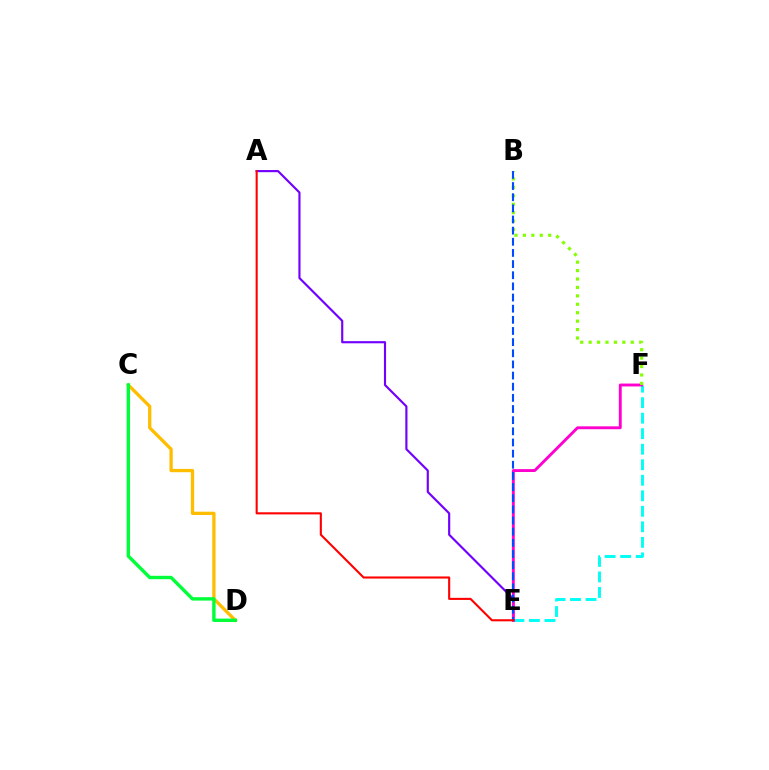{('E', 'F'): [{'color': '#00fff6', 'line_style': 'dashed', 'thickness': 2.11}, {'color': '#ff00cf', 'line_style': 'solid', 'thickness': 2.07}], ('A', 'E'): [{'color': '#7200ff', 'line_style': 'solid', 'thickness': 1.55}, {'color': '#ff0000', 'line_style': 'solid', 'thickness': 1.51}], ('C', 'D'): [{'color': '#ffbd00', 'line_style': 'solid', 'thickness': 2.37}, {'color': '#00ff39', 'line_style': 'solid', 'thickness': 2.44}], ('B', 'F'): [{'color': '#84ff00', 'line_style': 'dotted', 'thickness': 2.29}], ('B', 'E'): [{'color': '#004bff', 'line_style': 'dashed', 'thickness': 1.51}]}